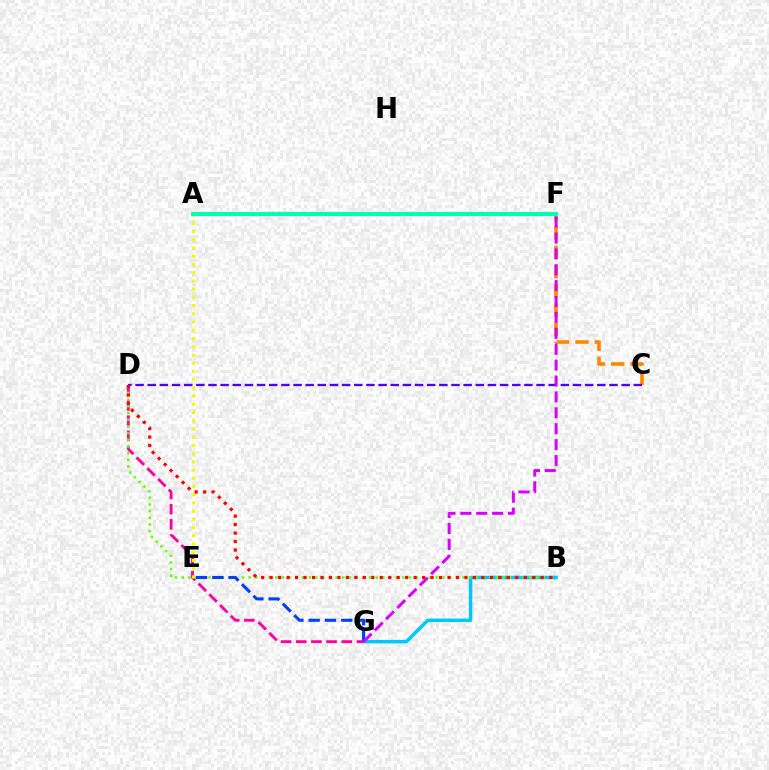{('B', 'G'): [{'color': '#00c7ff', 'line_style': 'solid', 'thickness': 2.51}], ('D', 'G'): [{'color': '#ff00a0', 'line_style': 'dashed', 'thickness': 2.06}], ('B', 'D'): [{'color': '#66ff00', 'line_style': 'dotted', 'thickness': 1.82}, {'color': '#ff0000', 'line_style': 'dotted', 'thickness': 2.3}], ('E', 'G'): [{'color': '#003fff', 'line_style': 'dashed', 'thickness': 2.21}], ('C', 'F'): [{'color': '#ff8800', 'line_style': 'dashed', 'thickness': 2.62}], ('C', 'D'): [{'color': '#4f00ff', 'line_style': 'dashed', 'thickness': 1.65}], ('F', 'G'): [{'color': '#d600ff', 'line_style': 'dashed', 'thickness': 2.16}], ('A', 'E'): [{'color': '#eeff00', 'line_style': 'dotted', 'thickness': 2.23}], ('A', 'F'): [{'color': '#00ff27', 'line_style': 'dotted', 'thickness': 2.59}, {'color': '#00ffaf', 'line_style': 'solid', 'thickness': 2.89}]}